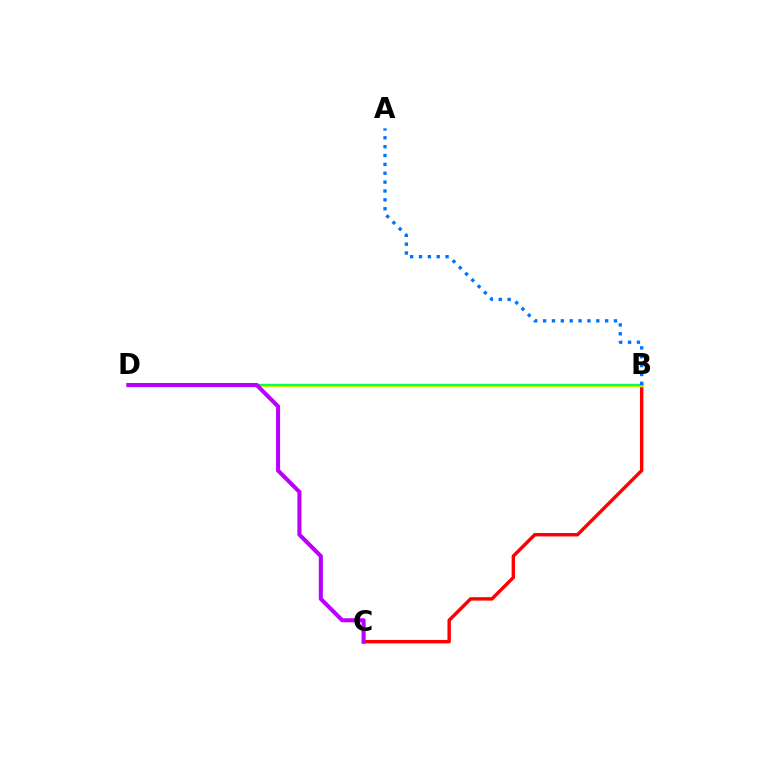{('B', 'C'): [{'color': '#ff0000', 'line_style': 'solid', 'thickness': 2.46}], ('B', 'D'): [{'color': '#d1ff00', 'line_style': 'solid', 'thickness': 2.51}, {'color': '#00ff5c', 'line_style': 'solid', 'thickness': 1.55}], ('C', 'D'): [{'color': '#b900ff', 'line_style': 'solid', 'thickness': 2.92}], ('A', 'B'): [{'color': '#0074ff', 'line_style': 'dotted', 'thickness': 2.41}]}